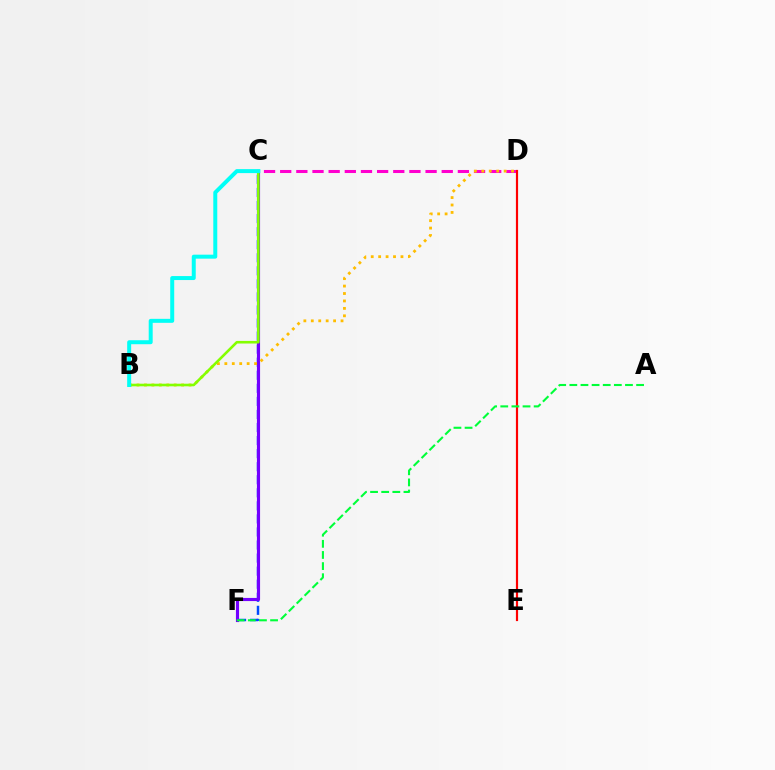{('C', 'F'): [{'color': '#004bff', 'line_style': 'dashed', 'thickness': 1.77}, {'color': '#7200ff', 'line_style': 'solid', 'thickness': 2.26}], ('C', 'D'): [{'color': '#ff00cf', 'line_style': 'dashed', 'thickness': 2.19}], ('D', 'E'): [{'color': '#ff0000', 'line_style': 'solid', 'thickness': 1.57}], ('B', 'D'): [{'color': '#ffbd00', 'line_style': 'dotted', 'thickness': 2.02}], ('B', 'C'): [{'color': '#84ff00', 'line_style': 'solid', 'thickness': 1.87}, {'color': '#00fff6', 'line_style': 'solid', 'thickness': 2.87}], ('A', 'F'): [{'color': '#00ff39', 'line_style': 'dashed', 'thickness': 1.51}]}